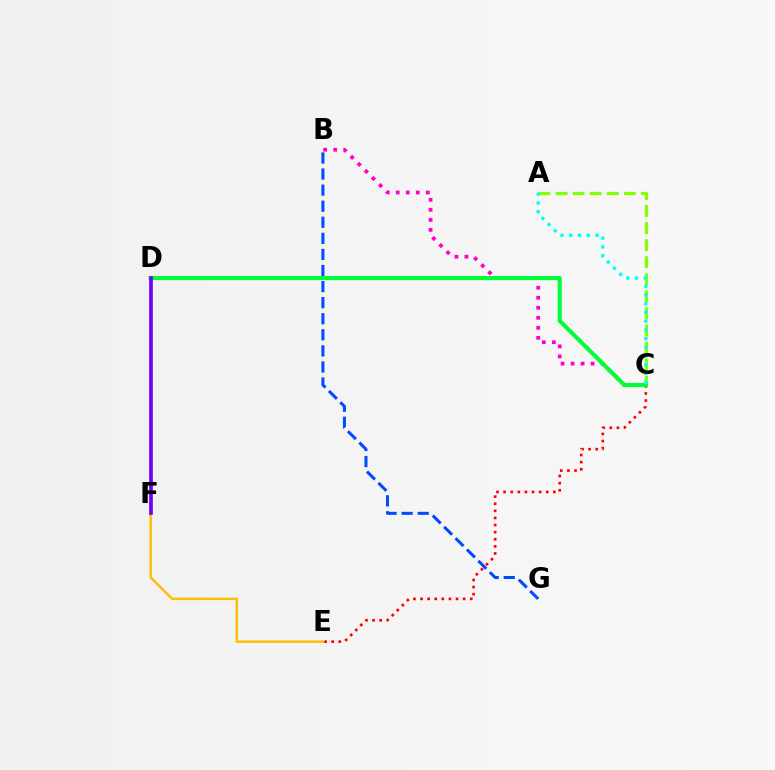{('B', 'C'): [{'color': '#ff00cf', 'line_style': 'dotted', 'thickness': 2.72}], ('C', 'E'): [{'color': '#ff0000', 'line_style': 'dotted', 'thickness': 1.93}], ('A', 'C'): [{'color': '#84ff00', 'line_style': 'dashed', 'thickness': 2.32}, {'color': '#00fff6', 'line_style': 'dotted', 'thickness': 2.37}], ('C', 'D'): [{'color': '#00ff39', 'line_style': 'solid', 'thickness': 2.98}], ('E', 'F'): [{'color': '#ffbd00', 'line_style': 'solid', 'thickness': 1.76}], ('B', 'G'): [{'color': '#004bff', 'line_style': 'dashed', 'thickness': 2.18}], ('D', 'F'): [{'color': '#7200ff', 'line_style': 'solid', 'thickness': 2.65}]}